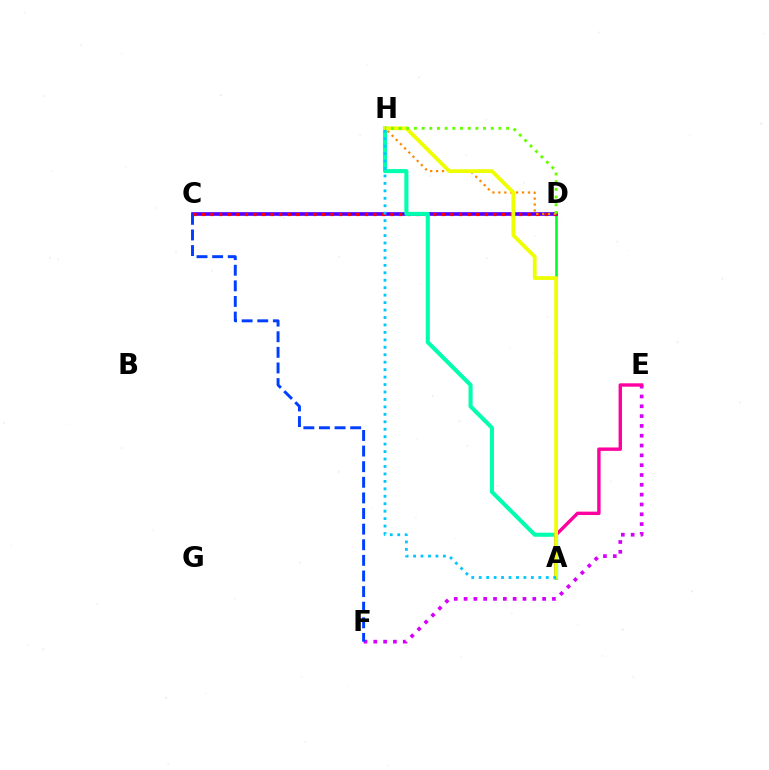{('E', 'F'): [{'color': '#d600ff', 'line_style': 'dotted', 'thickness': 2.67}], ('A', 'D'): [{'color': '#00ff27', 'line_style': 'solid', 'thickness': 1.91}], ('C', 'D'): [{'color': '#4f00ff', 'line_style': 'solid', 'thickness': 2.64}, {'color': '#ff0000', 'line_style': 'dotted', 'thickness': 2.33}], ('A', 'H'): [{'color': '#00ffaf', 'line_style': 'solid', 'thickness': 2.93}, {'color': '#eeff00', 'line_style': 'solid', 'thickness': 2.72}, {'color': '#00c7ff', 'line_style': 'dotted', 'thickness': 2.02}], ('C', 'F'): [{'color': '#003fff', 'line_style': 'dashed', 'thickness': 2.12}], ('D', 'H'): [{'color': '#ff8800', 'line_style': 'dotted', 'thickness': 1.61}, {'color': '#66ff00', 'line_style': 'dotted', 'thickness': 2.09}], ('A', 'E'): [{'color': '#ff00a0', 'line_style': 'solid', 'thickness': 2.44}]}